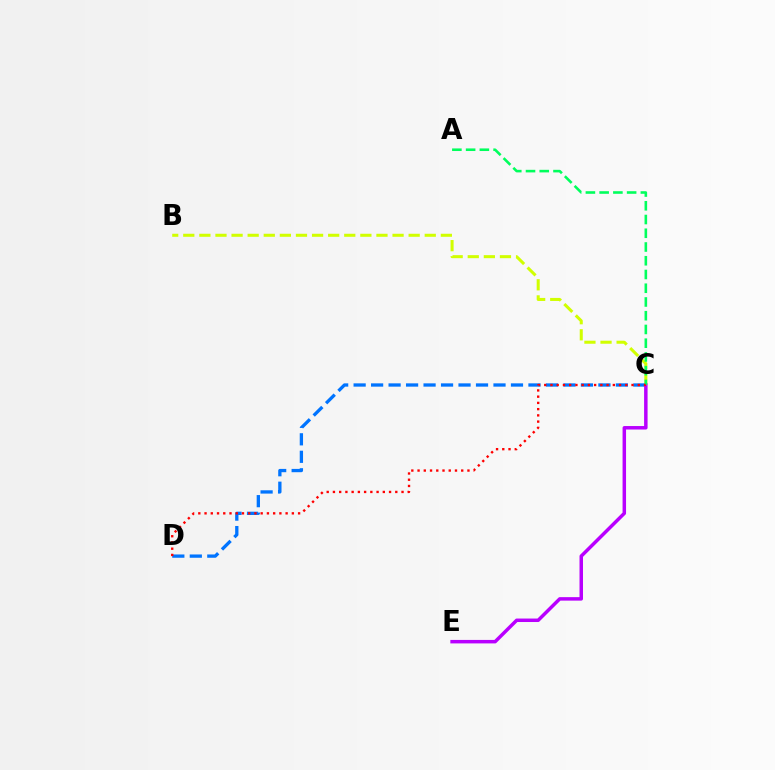{('B', 'C'): [{'color': '#d1ff00', 'line_style': 'dashed', 'thickness': 2.19}], ('C', 'D'): [{'color': '#0074ff', 'line_style': 'dashed', 'thickness': 2.38}, {'color': '#ff0000', 'line_style': 'dotted', 'thickness': 1.69}], ('C', 'E'): [{'color': '#b900ff', 'line_style': 'solid', 'thickness': 2.51}], ('A', 'C'): [{'color': '#00ff5c', 'line_style': 'dashed', 'thickness': 1.87}]}